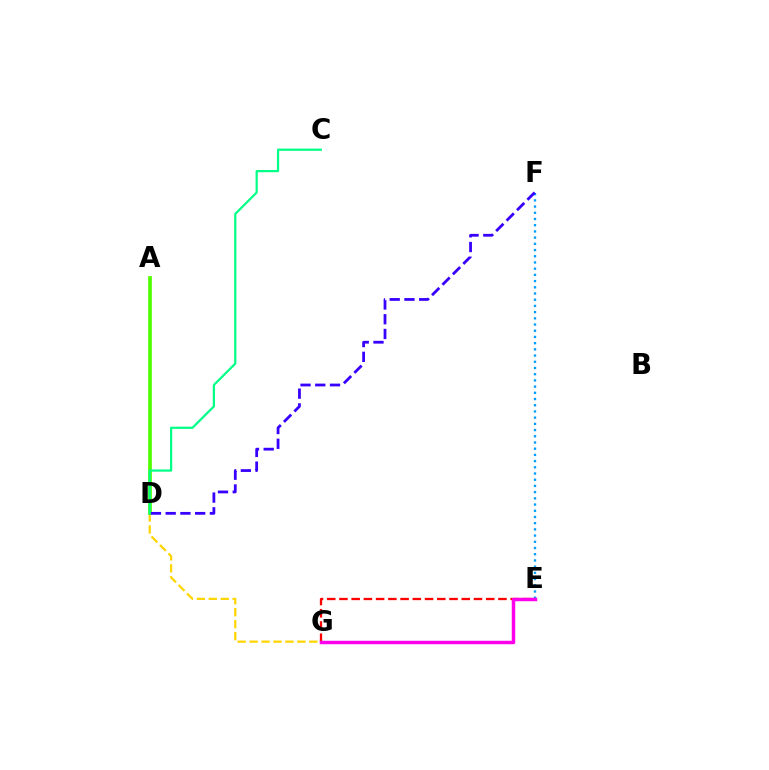{('E', 'F'): [{'color': '#009eff', 'line_style': 'dotted', 'thickness': 1.69}], ('D', 'G'): [{'color': '#ffd500', 'line_style': 'dashed', 'thickness': 1.62}], ('A', 'D'): [{'color': '#4fff00', 'line_style': 'solid', 'thickness': 2.67}], ('E', 'G'): [{'color': '#ff0000', 'line_style': 'dashed', 'thickness': 1.66}, {'color': '#ff00ed', 'line_style': 'solid', 'thickness': 2.49}], ('D', 'F'): [{'color': '#3700ff', 'line_style': 'dashed', 'thickness': 2.0}], ('C', 'D'): [{'color': '#00ff86', 'line_style': 'solid', 'thickness': 1.59}]}